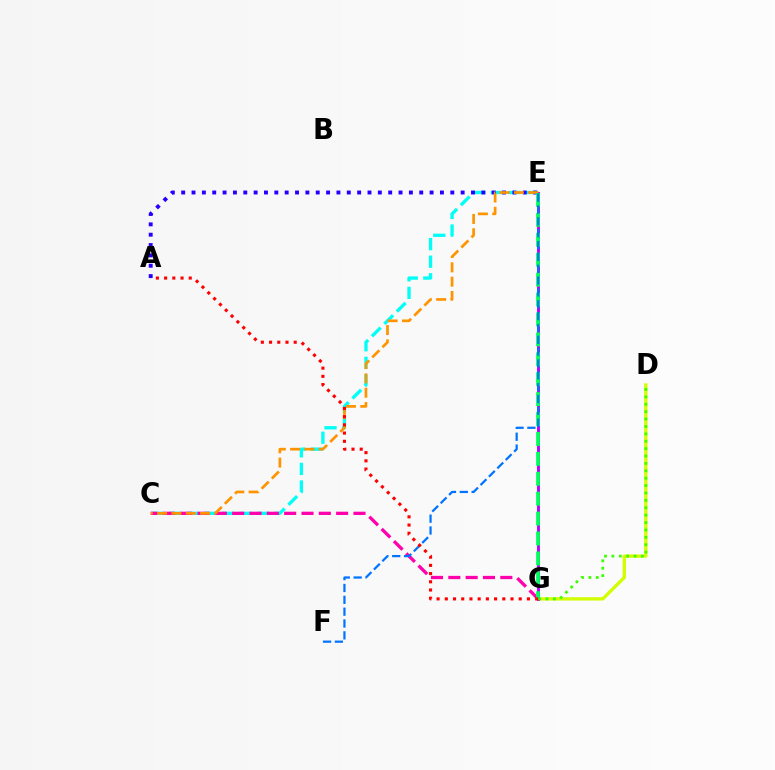{('D', 'G'): [{'color': '#d1ff00', 'line_style': 'solid', 'thickness': 2.4}, {'color': '#3dff00', 'line_style': 'dotted', 'thickness': 2.01}], ('C', 'E'): [{'color': '#00fff6', 'line_style': 'dashed', 'thickness': 2.39}, {'color': '#ff9400', 'line_style': 'dashed', 'thickness': 1.95}], ('E', 'G'): [{'color': '#b900ff', 'line_style': 'solid', 'thickness': 2.07}, {'color': '#00ff5c', 'line_style': 'dashed', 'thickness': 2.71}], ('C', 'G'): [{'color': '#ff00ac', 'line_style': 'dashed', 'thickness': 2.35}], ('A', 'E'): [{'color': '#2500ff', 'line_style': 'dotted', 'thickness': 2.81}], ('E', 'F'): [{'color': '#0074ff', 'line_style': 'dashed', 'thickness': 1.61}], ('A', 'G'): [{'color': '#ff0000', 'line_style': 'dotted', 'thickness': 2.23}]}